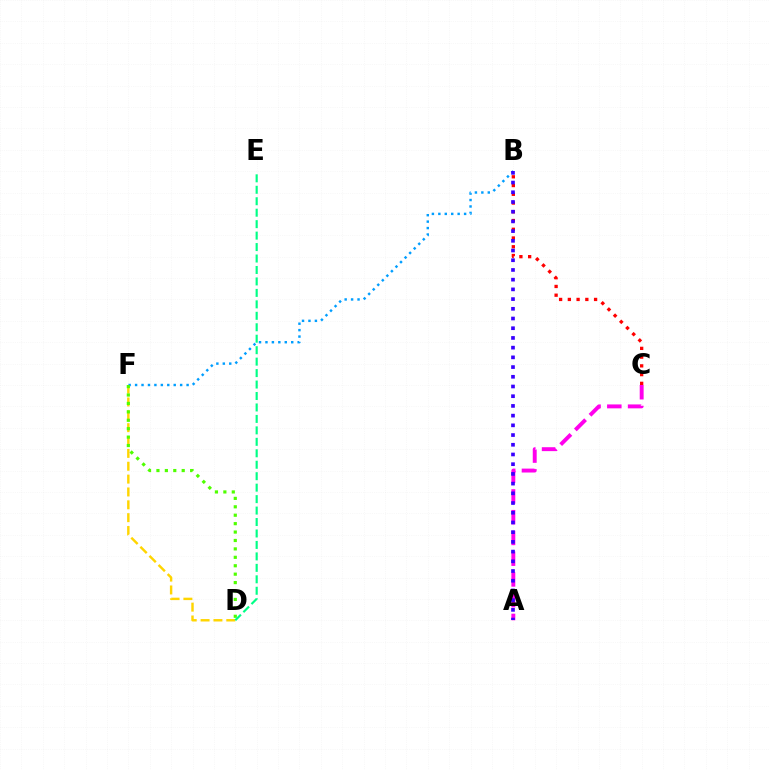{('D', 'F'): [{'color': '#ffd500', 'line_style': 'dashed', 'thickness': 1.75}, {'color': '#4fff00', 'line_style': 'dotted', 'thickness': 2.29}], ('B', 'F'): [{'color': '#009eff', 'line_style': 'dotted', 'thickness': 1.75}], ('D', 'E'): [{'color': '#00ff86', 'line_style': 'dashed', 'thickness': 1.56}], ('A', 'C'): [{'color': '#ff00ed', 'line_style': 'dashed', 'thickness': 2.82}], ('B', 'C'): [{'color': '#ff0000', 'line_style': 'dotted', 'thickness': 2.38}], ('A', 'B'): [{'color': '#3700ff', 'line_style': 'dotted', 'thickness': 2.64}]}